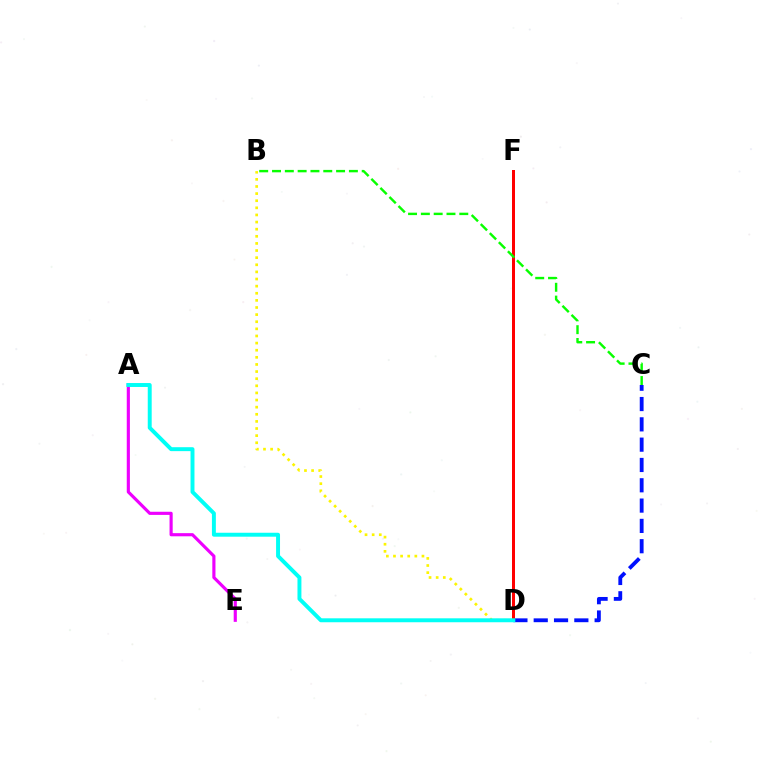{('C', 'D'): [{'color': '#0010ff', 'line_style': 'dashed', 'thickness': 2.76}], ('D', 'F'): [{'color': '#ff0000', 'line_style': 'solid', 'thickness': 2.15}], ('B', 'C'): [{'color': '#08ff00', 'line_style': 'dashed', 'thickness': 1.74}], ('A', 'E'): [{'color': '#ee00ff', 'line_style': 'solid', 'thickness': 2.27}], ('B', 'D'): [{'color': '#fcf500', 'line_style': 'dotted', 'thickness': 1.93}], ('A', 'D'): [{'color': '#00fff6', 'line_style': 'solid', 'thickness': 2.83}]}